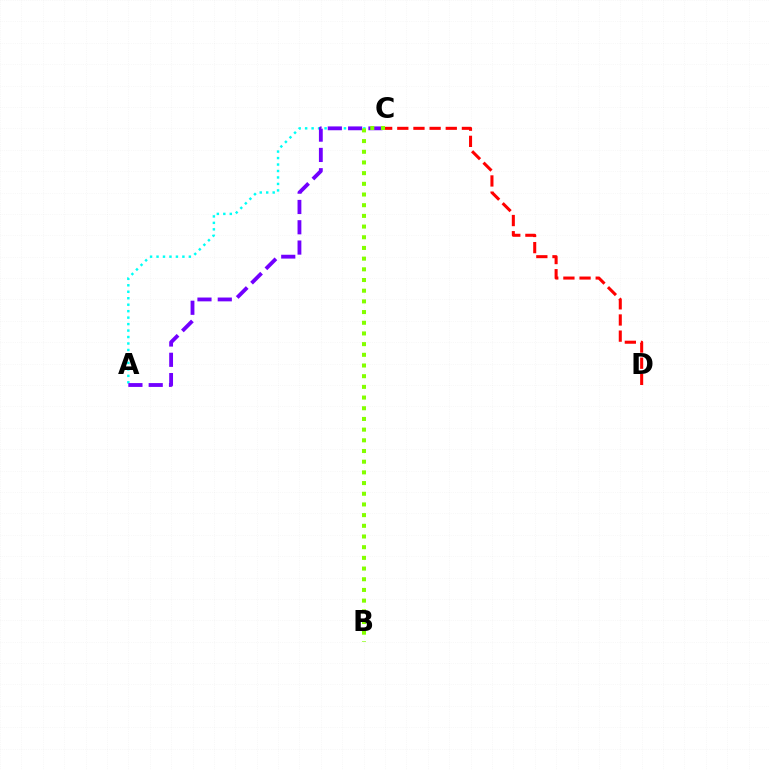{('A', 'C'): [{'color': '#00fff6', 'line_style': 'dotted', 'thickness': 1.76}, {'color': '#7200ff', 'line_style': 'dashed', 'thickness': 2.76}], ('B', 'C'): [{'color': '#84ff00', 'line_style': 'dotted', 'thickness': 2.9}], ('C', 'D'): [{'color': '#ff0000', 'line_style': 'dashed', 'thickness': 2.19}]}